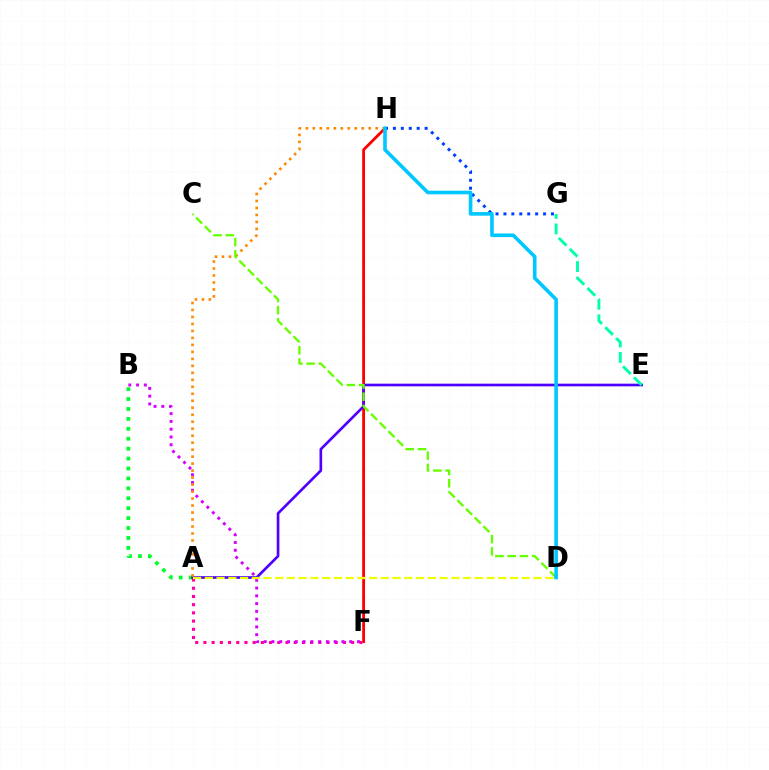{('F', 'H'): [{'color': '#ff0000', 'line_style': 'solid', 'thickness': 2.03}], ('G', 'H'): [{'color': '#003fff', 'line_style': 'dotted', 'thickness': 2.15}], ('A', 'B'): [{'color': '#00ff27', 'line_style': 'dotted', 'thickness': 2.7}], ('A', 'F'): [{'color': '#ff00a0', 'line_style': 'dotted', 'thickness': 2.23}], ('A', 'E'): [{'color': '#4f00ff', 'line_style': 'solid', 'thickness': 1.92}], ('B', 'F'): [{'color': '#d600ff', 'line_style': 'dotted', 'thickness': 2.11}], ('A', 'D'): [{'color': '#eeff00', 'line_style': 'dashed', 'thickness': 1.59}], ('A', 'H'): [{'color': '#ff8800', 'line_style': 'dotted', 'thickness': 1.9}], ('C', 'D'): [{'color': '#66ff00', 'line_style': 'dashed', 'thickness': 1.66}], ('E', 'G'): [{'color': '#00ffaf', 'line_style': 'dashed', 'thickness': 2.11}], ('D', 'H'): [{'color': '#00c7ff', 'line_style': 'solid', 'thickness': 2.6}]}